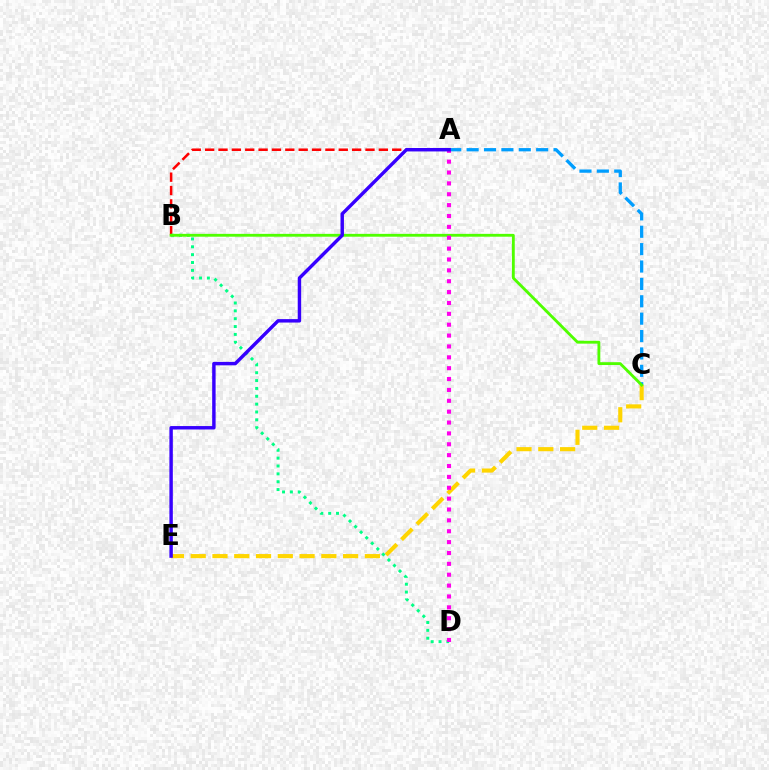{('A', 'B'): [{'color': '#ff0000', 'line_style': 'dashed', 'thickness': 1.82}], ('C', 'E'): [{'color': '#ffd500', 'line_style': 'dashed', 'thickness': 2.96}], ('A', 'C'): [{'color': '#009eff', 'line_style': 'dashed', 'thickness': 2.36}], ('B', 'D'): [{'color': '#00ff86', 'line_style': 'dotted', 'thickness': 2.13}], ('B', 'C'): [{'color': '#4fff00', 'line_style': 'solid', 'thickness': 2.04}], ('A', 'D'): [{'color': '#ff00ed', 'line_style': 'dotted', 'thickness': 2.95}], ('A', 'E'): [{'color': '#3700ff', 'line_style': 'solid', 'thickness': 2.47}]}